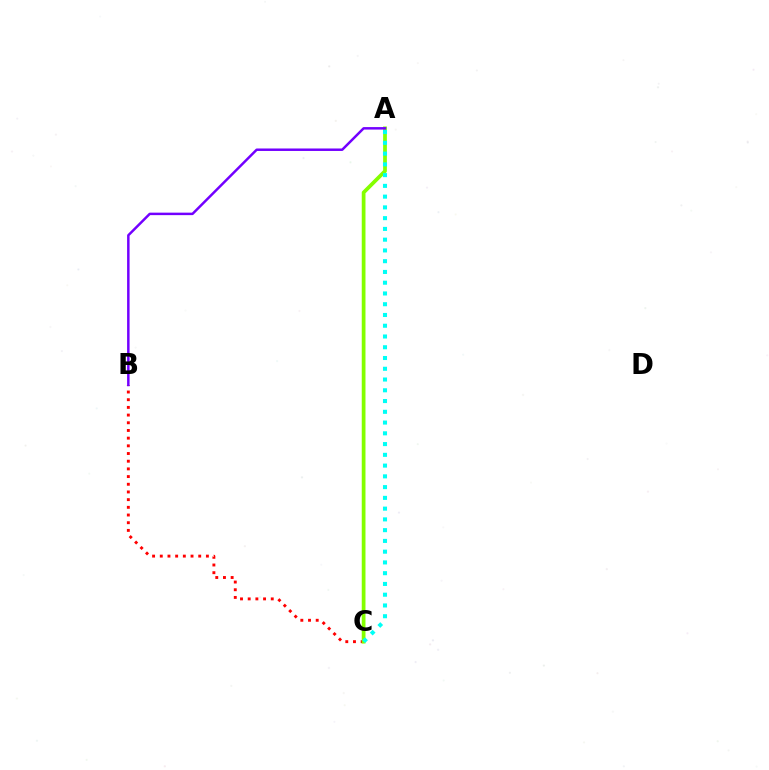{('B', 'C'): [{'color': '#ff0000', 'line_style': 'dotted', 'thickness': 2.09}], ('A', 'C'): [{'color': '#84ff00', 'line_style': 'solid', 'thickness': 2.69}, {'color': '#00fff6', 'line_style': 'dotted', 'thickness': 2.92}], ('A', 'B'): [{'color': '#7200ff', 'line_style': 'solid', 'thickness': 1.79}]}